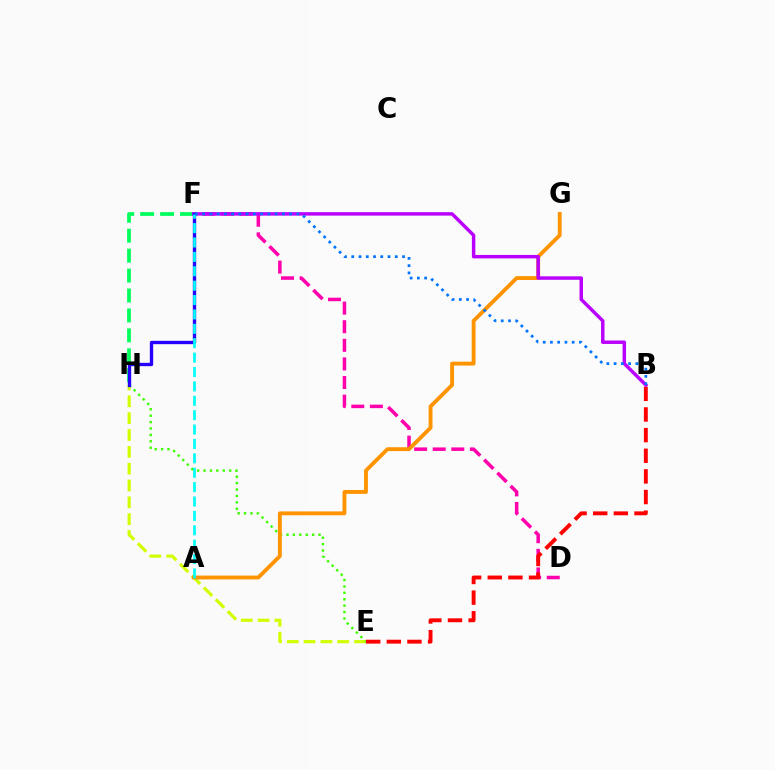{('E', 'H'): [{'color': '#d1ff00', 'line_style': 'dashed', 'thickness': 2.29}, {'color': '#3dff00', 'line_style': 'dotted', 'thickness': 1.74}], ('F', 'H'): [{'color': '#00ff5c', 'line_style': 'dashed', 'thickness': 2.71}, {'color': '#2500ff', 'line_style': 'solid', 'thickness': 2.4}], ('D', 'F'): [{'color': '#ff00ac', 'line_style': 'dashed', 'thickness': 2.53}], ('B', 'E'): [{'color': '#ff0000', 'line_style': 'dashed', 'thickness': 2.8}], ('A', 'G'): [{'color': '#ff9400', 'line_style': 'solid', 'thickness': 2.79}], ('B', 'F'): [{'color': '#b900ff', 'line_style': 'solid', 'thickness': 2.49}, {'color': '#0074ff', 'line_style': 'dotted', 'thickness': 1.97}], ('A', 'F'): [{'color': '#00fff6', 'line_style': 'dashed', 'thickness': 1.95}]}